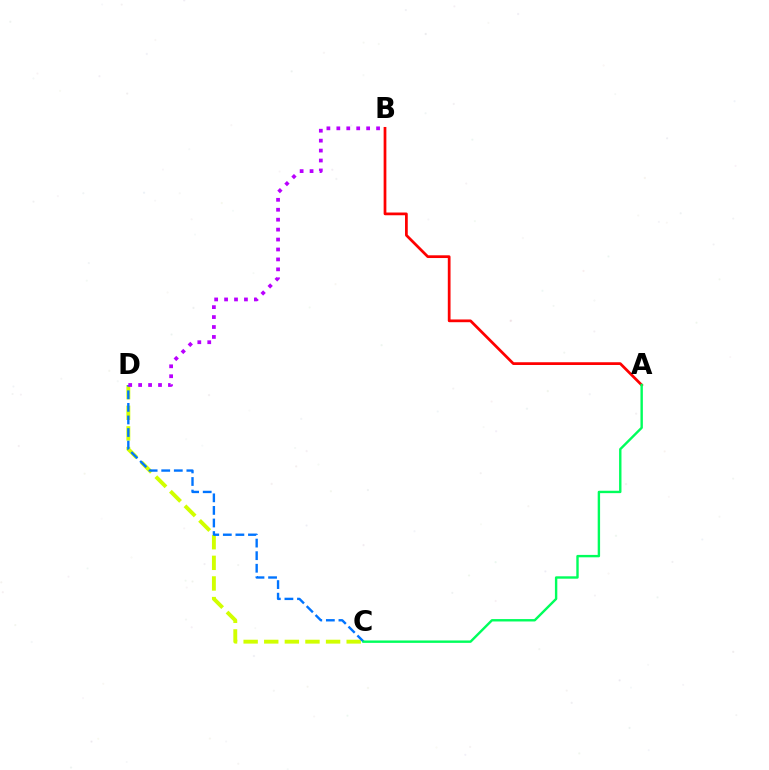{('A', 'B'): [{'color': '#ff0000', 'line_style': 'solid', 'thickness': 1.97}], ('C', 'D'): [{'color': '#d1ff00', 'line_style': 'dashed', 'thickness': 2.8}, {'color': '#0074ff', 'line_style': 'dashed', 'thickness': 1.71}], ('B', 'D'): [{'color': '#b900ff', 'line_style': 'dotted', 'thickness': 2.7}], ('A', 'C'): [{'color': '#00ff5c', 'line_style': 'solid', 'thickness': 1.73}]}